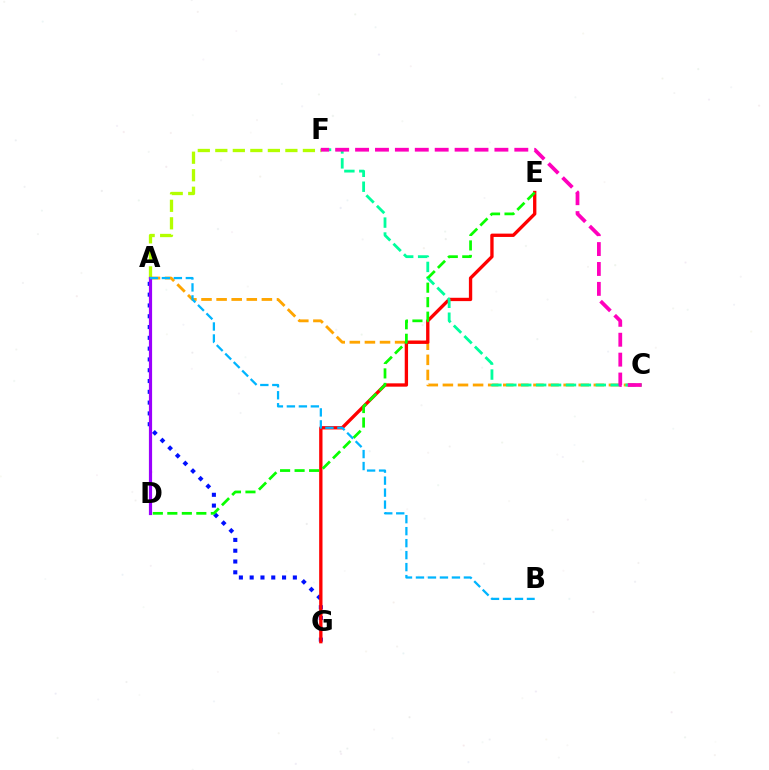{('A', 'C'): [{'color': '#ffa500', 'line_style': 'dashed', 'thickness': 2.05}], ('A', 'G'): [{'color': '#0010ff', 'line_style': 'dotted', 'thickness': 2.93}], ('A', 'F'): [{'color': '#b3ff00', 'line_style': 'dashed', 'thickness': 2.38}], ('E', 'G'): [{'color': '#ff0000', 'line_style': 'solid', 'thickness': 2.4}], ('A', 'D'): [{'color': '#9b00ff', 'line_style': 'solid', 'thickness': 2.29}], ('C', 'F'): [{'color': '#00ff9d', 'line_style': 'dashed', 'thickness': 2.03}, {'color': '#ff00bd', 'line_style': 'dashed', 'thickness': 2.7}], ('D', 'E'): [{'color': '#08ff00', 'line_style': 'dashed', 'thickness': 1.97}], ('A', 'B'): [{'color': '#00b5ff', 'line_style': 'dashed', 'thickness': 1.63}]}